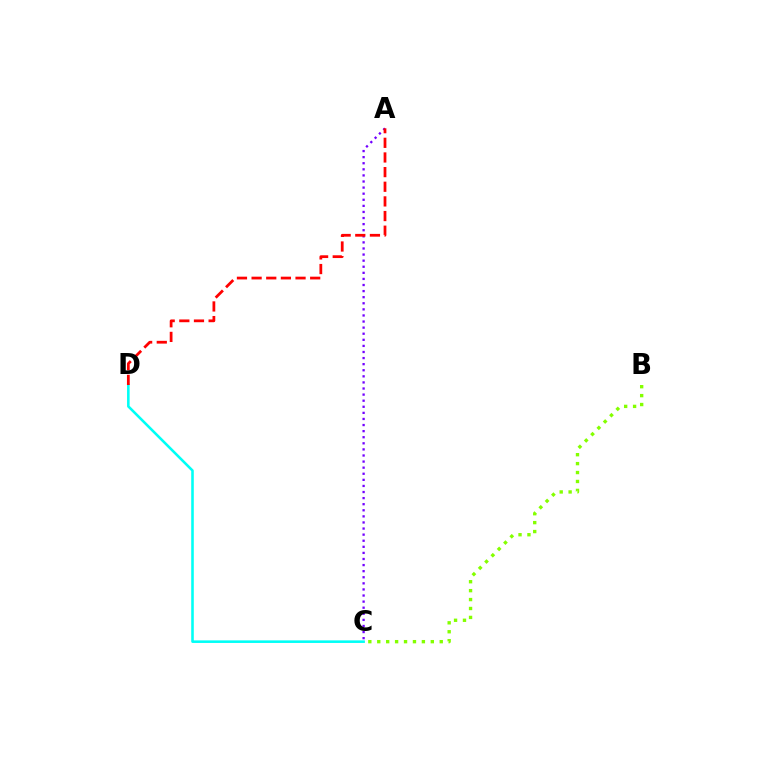{('A', 'C'): [{'color': '#7200ff', 'line_style': 'dotted', 'thickness': 1.65}], ('C', 'D'): [{'color': '#00fff6', 'line_style': 'solid', 'thickness': 1.86}], ('A', 'D'): [{'color': '#ff0000', 'line_style': 'dashed', 'thickness': 1.99}], ('B', 'C'): [{'color': '#84ff00', 'line_style': 'dotted', 'thickness': 2.43}]}